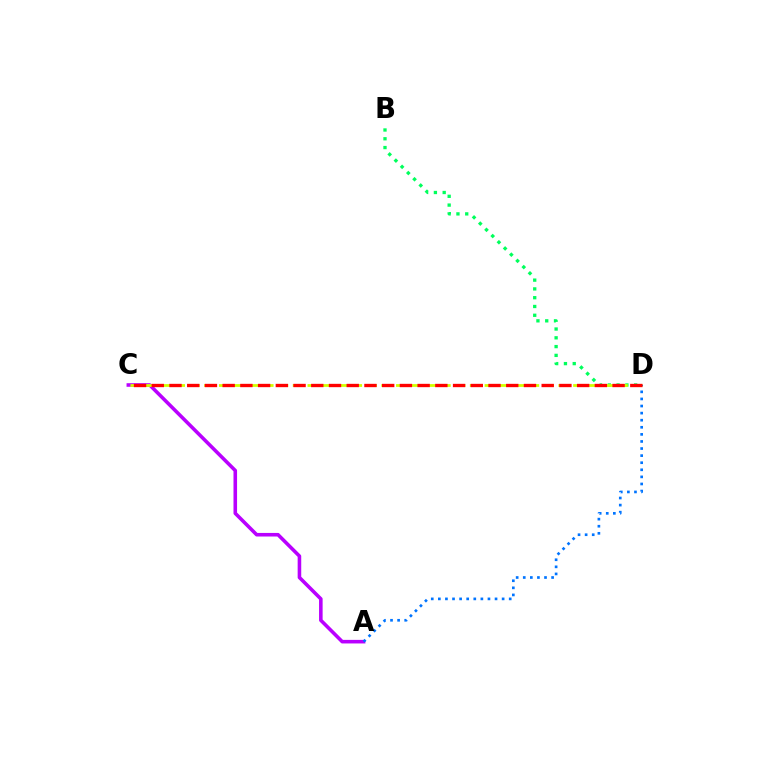{('A', 'C'): [{'color': '#b900ff', 'line_style': 'solid', 'thickness': 2.57}], ('B', 'D'): [{'color': '#00ff5c', 'line_style': 'dotted', 'thickness': 2.39}], ('C', 'D'): [{'color': '#d1ff00', 'line_style': 'dashed', 'thickness': 2.0}, {'color': '#ff0000', 'line_style': 'dashed', 'thickness': 2.41}], ('A', 'D'): [{'color': '#0074ff', 'line_style': 'dotted', 'thickness': 1.93}]}